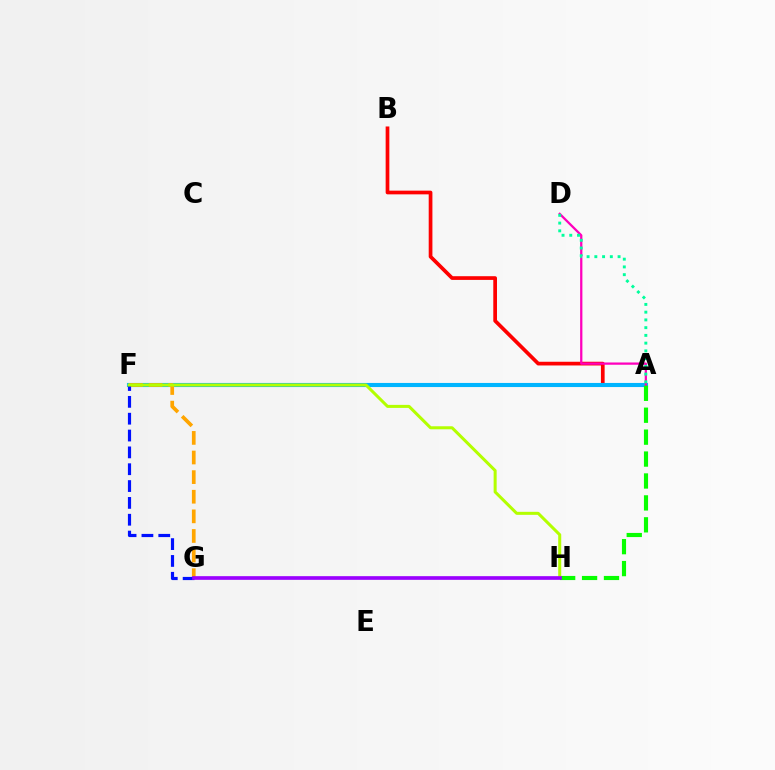{('A', 'B'): [{'color': '#ff0000', 'line_style': 'solid', 'thickness': 2.67}], ('A', 'F'): [{'color': '#00b5ff', 'line_style': 'solid', 'thickness': 2.95}], ('A', 'D'): [{'color': '#ff00bd', 'line_style': 'solid', 'thickness': 1.63}, {'color': '#00ff9d', 'line_style': 'dotted', 'thickness': 2.1}], ('F', 'G'): [{'color': '#ffa500', 'line_style': 'dashed', 'thickness': 2.66}, {'color': '#0010ff', 'line_style': 'dashed', 'thickness': 2.29}], ('A', 'H'): [{'color': '#08ff00', 'line_style': 'dashed', 'thickness': 2.98}], ('F', 'H'): [{'color': '#b3ff00', 'line_style': 'solid', 'thickness': 2.18}], ('G', 'H'): [{'color': '#9b00ff', 'line_style': 'solid', 'thickness': 2.65}]}